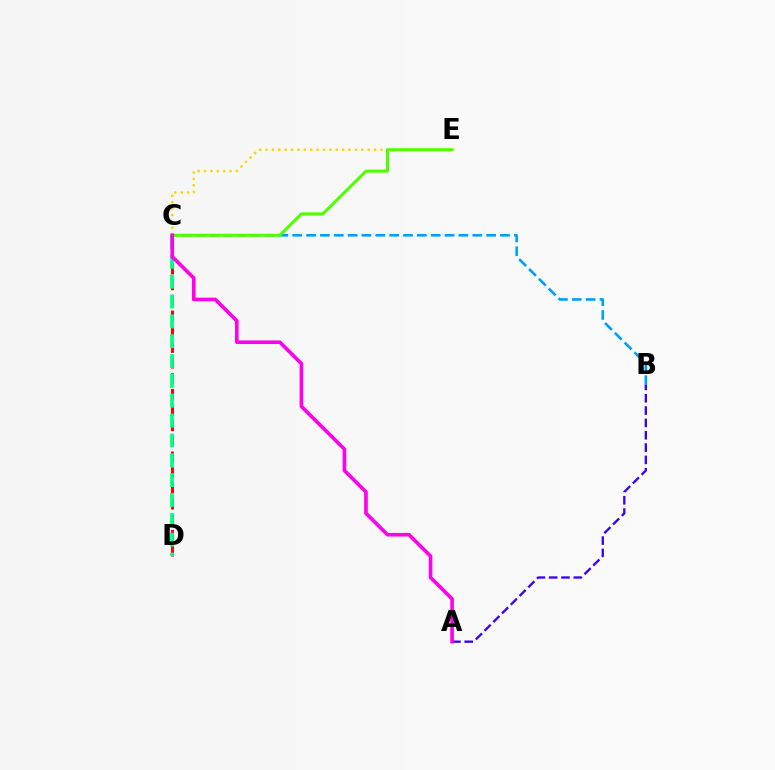{('C', 'D'): [{'color': '#ff0000', 'line_style': 'dashed', 'thickness': 2.13}, {'color': '#00ff86', 'line_style': 'dashed', 'thickness': 2.7}], ('C', 'E'): [{'color': '#ffd500', 'line_style': 'dotted', 'thickness': 1.74}, {'color': '#4fff00', 'line_style': 'solid', 'thickness': 2.17}], ('B', 'C'): [{'color': '#009eff', 'line_style': 'dashed', 'thickness': 1.88}], ('A', 'B'): [{'color': '#3700ff', 'line_style': 'dashed', 'thickness': 1.67}], ('A', 'C'): [{'color': '#ff00ed', 'line_style': 'solid', 'thickness': 2.61}]}